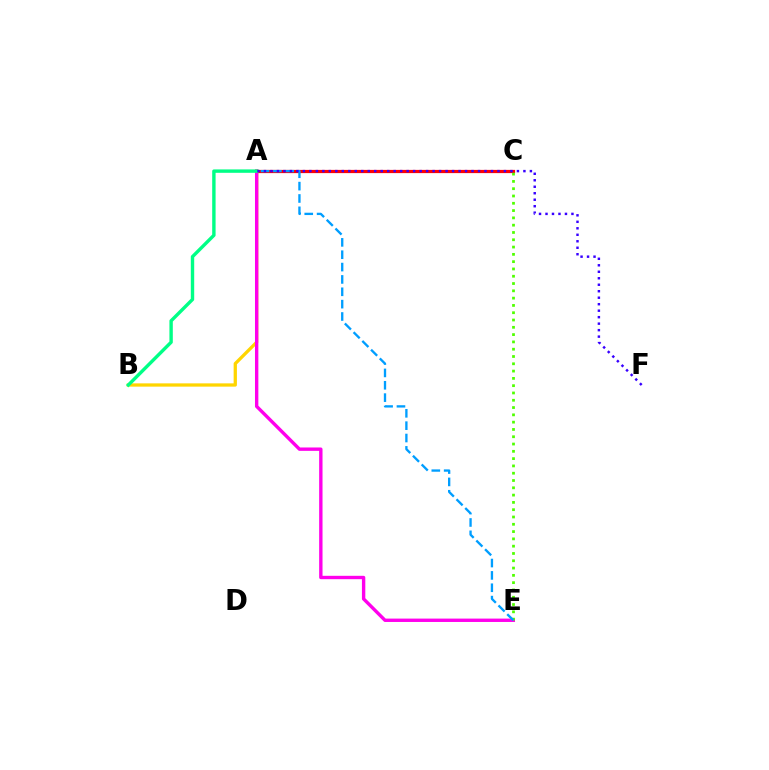{('A', 'B'): [{'color': '#ffd500', 'line_style': 'solid', 'thickness': 2.36}, {'color': '#00ff86', 'line_style': 'solid', 'thickness': 2.44}], ('A', 'C'): [{'color': '#ff0000', 'line_style': 'solid', 'thickness': 2.32}], ('A', 'E'): [{'color': '#ff00ed', 'line_style': 'solid', 'thickness': 2.43}, {'color': '#009eff', 'line_style': 'dashed', 'thickness': 1.68}], ('C', 'E'): [{'color': '#4fff00', 'line_style': 'dotted', 'thickness': 1.98}], ('A', 'F'): [{'color': '#3700ff', 'line_style': 'dotted', 'thickness': 1.76}]}